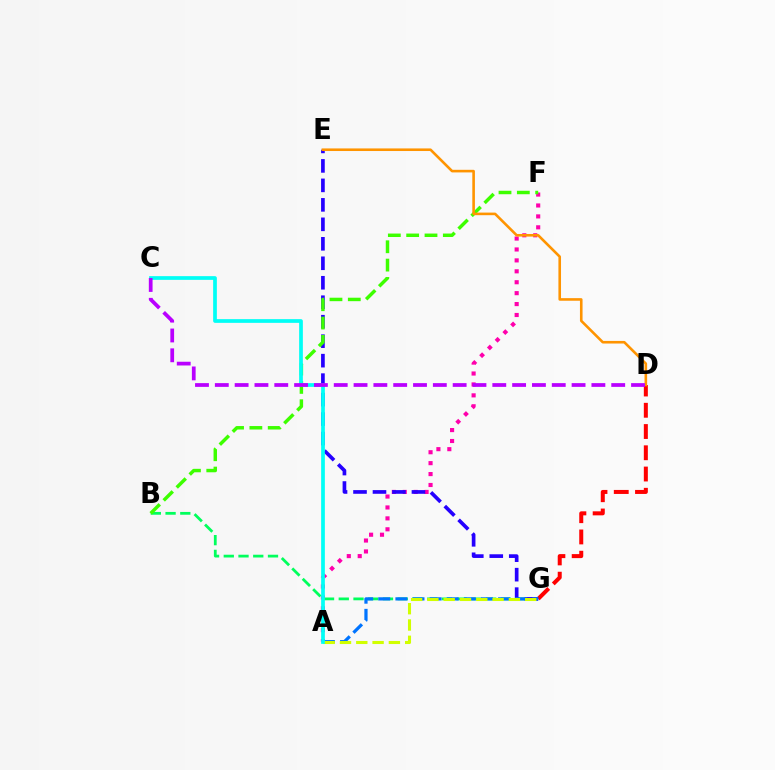{('D', 'G'): [{'color': '#ff0000', 'line_style': 'dashed', 'thickness': 2.89}], ('A', 'F'): [{'color': '#ff00ac', 'line_style': 'dotted', 'thickness': 2.97}], ('B', 'G'): [{'color': '#00ff5c', 'line_style': 'dashed', 'thickness': 2.0}], ('E', 'G'): [{'color': '#2500ff', 'line_style': 'dashed', 'thickness': 2.65}], ('A', 'G'): [{'color': '#0074ff', 'line_style': 'dashed', 'thickness': 2.33}, {'color': '#d1ff00', 'line_style': 'dashed', 'thickness': 2.21}], ('B', 'F'): [{'color': '#3dff00', 'line_style': 'dashed', 'thickness': 2.49}], ('D', 'E'): [{'color': '#ff9400', 'line_style': 'solid', 'thickness': 1.87}], ('A', 'C'): [{'color': '#00fff6', 'line_style': 'solid', 'thickness': 2.67}], ('C', 'D'): [{'color': '#b900ff', 'line_style': 'dashed', 'thickness': 2.69}]}